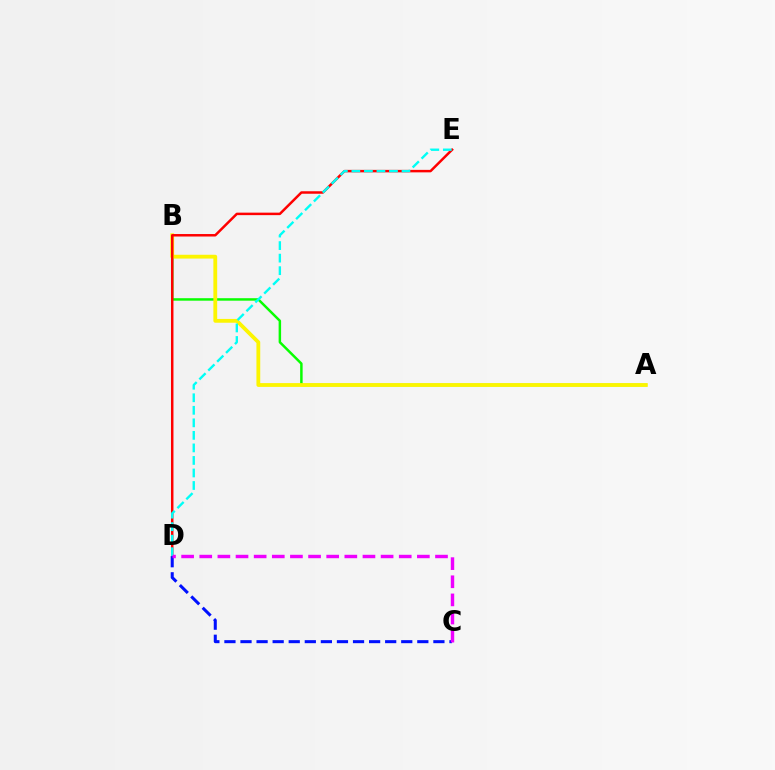{('A', 'B'): [{'color': '#08ff00', 'line_style': 'solid', 'thickness': 1.78}, {'color': '#fcf500', 'line_style': 'solid', 'thickness': 2.74}], ('D', 'E'): [{'color': '#ff0000', 'line_style': 'solid', 'thickness': 1.79}, {'color': '#00fff6', 'line_style': 'dashed', 'thickness': 1.7}], ('C', 'D'): [{'color': '#0010ff', 'line_style': 'dashed', 'thickness': 2.18}, {'color': '#ee00ff', 'line_style': 'dashed', 'thickness': 2.46}]}